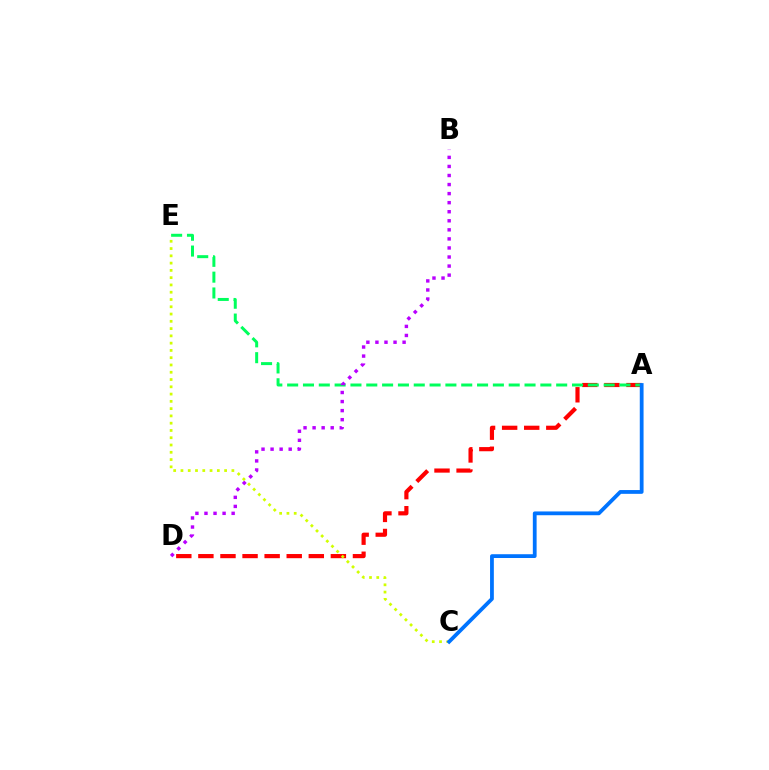{('A', 'D'): [{'color': '#ff0000', 'line_style': 'dashed', 'thickness': 3.0}], ('A', 'E'): [{'color': '#00ff5c', 'line_style': 'dashed', 'thickness': 2.15}], ('B', 'D'): [{'color': '#b900ff', 'line_style': 'dotted', 'thickness': 2.46}], ('C', 'E'): [{'color': '#d1ff00', 'line_style': 'dotted', 'thickness': 1.98}], ('A', 'C'): [{'color': '#0074ff', 'line_style': 'solid', 'thickness': 2.73}]}